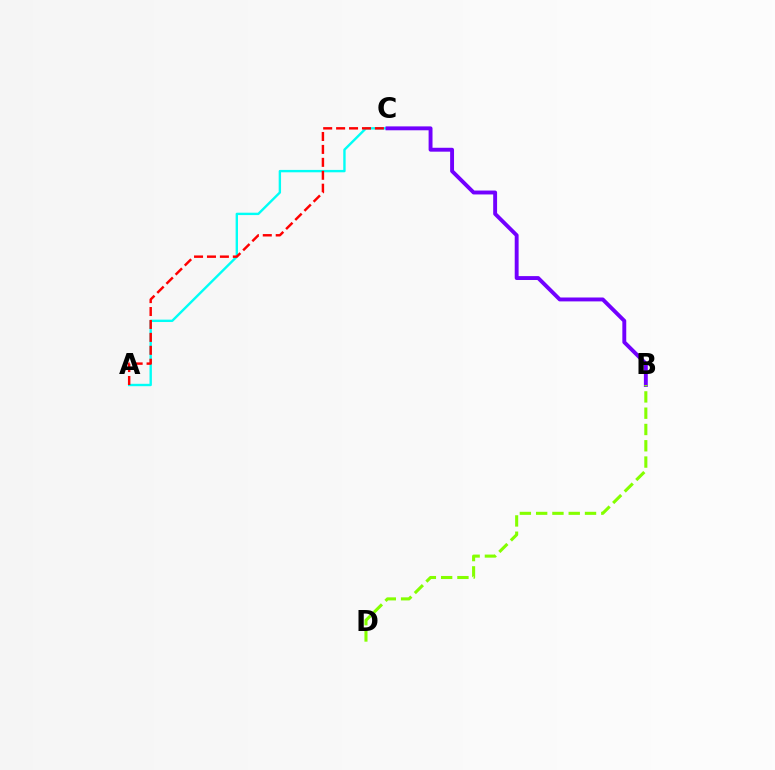{('A', 'C'): [{'color': '#00fff6', 'line_style': 'solid', 'thickness': 1.71}, {'color': '#ff0000', 'line_style': 'dashed', 'thickness': 1.76}], ('B', 'C'): [{'color': '#7200ff', 'line_style': 'solid', 'thickness': 2.81}], ('B', 'D'): [{'color': '#84ff00', 'line_style': 'dashed', 'thickness': 2.21}]}